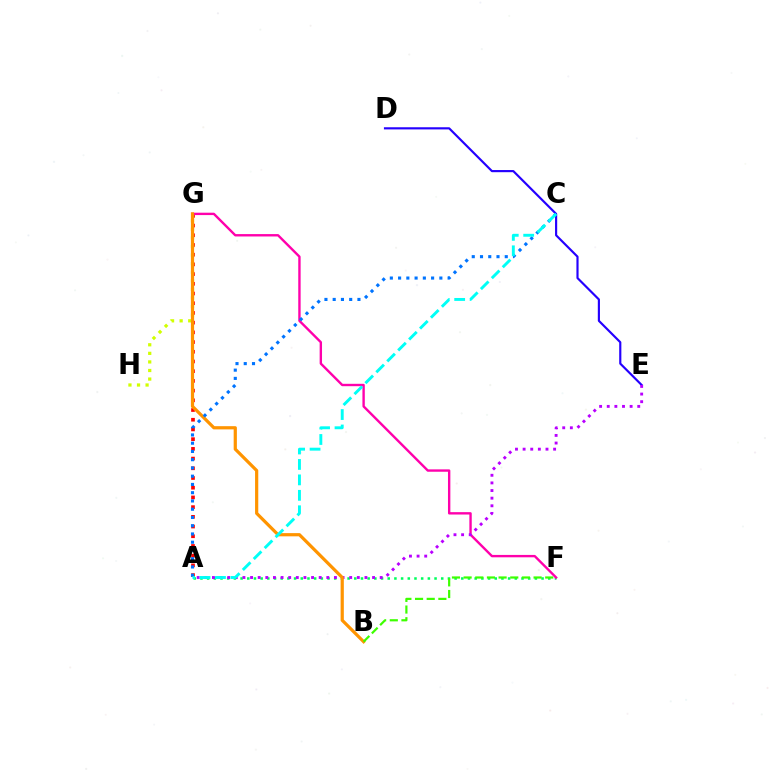{('A', 'F'): [{'color': '#00ff5c', 'line_style': 'dotted', 'thickness': 1.82}], ('A', 'G'): [{'color': '#ff0000', 'line_style': 'dotted', 'thickness': 2.64}], ('G', 'H'): [{'color': '#d1ff00', 'line_style': 'dotted', 'thickness': 2.33}], ('F', 'G'): [{'color': '#ff00ac', 'line_style': 'solid', 'thickness': 1.71}], ('D', 'E'): [{'color': '#2500ff', 'line_style': 'solid', 'thickness': 1.56}], ('A', 'E'): [{'color': '#b900ff', 'line_style': 'dotted', 'thickness': 2.07}], ('B', 'G'): [{'color': '#ff9400', 'line_style': 'solid', 'thickness': 2.31}], ('A', 'C'): [{'color': '#0074ff', 'line_style': 'dotted', 'thickness': 2.24}, {'color': '#00fff6', 'line_style': 'dashed', 'thickness': 2.1}], ('B', 'F'): [{'color': '#3dff00', 'line_style': 'dashed', 'thickness': 1.58}]}